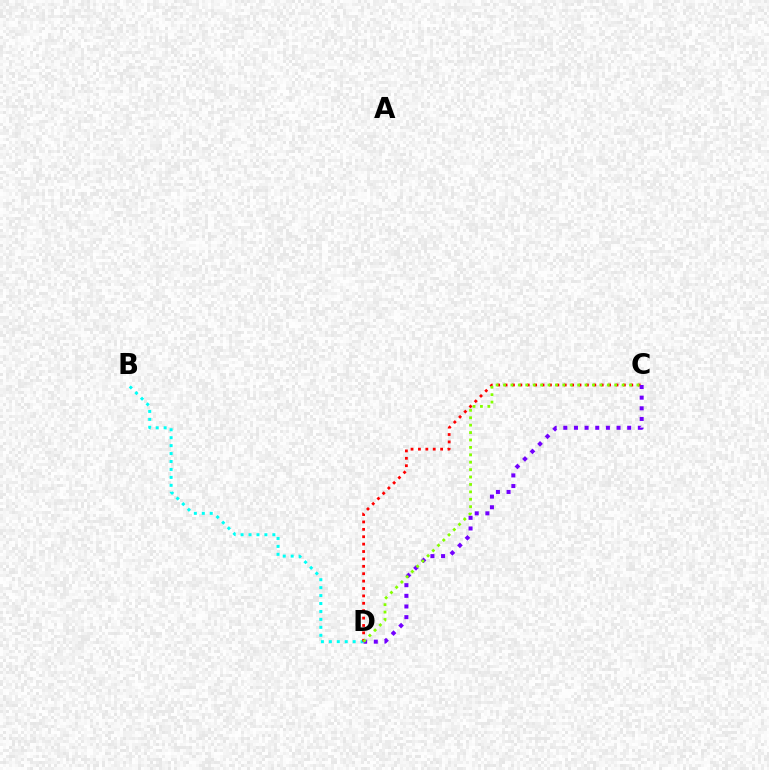{('B', 'D'): [{'color': '#00fff6', 'line_style': 'dotted', 'thickness': 2.16}], ('C', 'D'): [{'color': '#ff0000', 'line_style': 'dotted', 'thickness': 2.01}, {'color': '#7200ff', 'line_style': 'dotted', 'thickness': 2.89}, {'color': '#84ff00', 'line_style': 'dotted', 'thickness': 2.01}]}